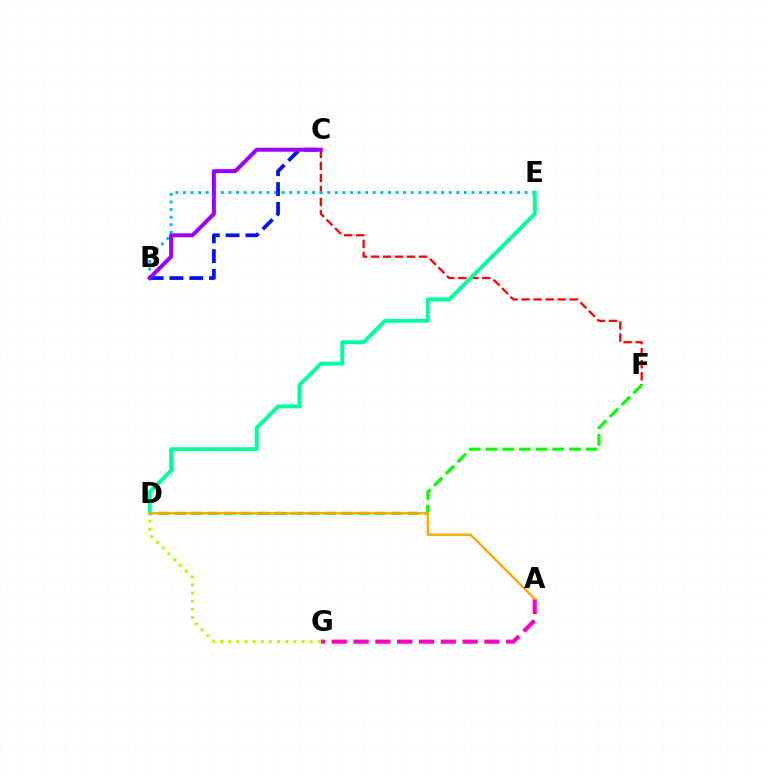{('C', 'F'): [{'color': '#ff0000', 'line_style': 'dashed', 'thickness': 1.63}], ('B', 'E'): [{'color': '#00b5ff', 'line_style': 'dotted', 'thickness': 2.06}], ('A', 'G'): [{'color': '#ff00bd', 'line_style': 'dashed', 'thickness': 2.96}], ('D', 'F'): [{'color': '#08ff00', 'line_style': 'dashed', 'thickness': 2.27}], ('D', 'E'): [{'color': '#00ff9d', 'line_style': 'solid', 'thickness': 2.83}], ('B', 'C'): [{'color': '#0010ff', 'line_style': 'dashed', 'thickness': 2.69}, {'color': '#9b00ff', 'line_style': 'solid', 'thickness': 2.85}], ('D', 'G'): [{'color': '#b3ff00', 'line_style': 'dotted', 'thickness': 2.21}], ('A', 'D'): [{'color': '#ffa500', 'line_style': 'solid', 'thickness': 1.64}]}